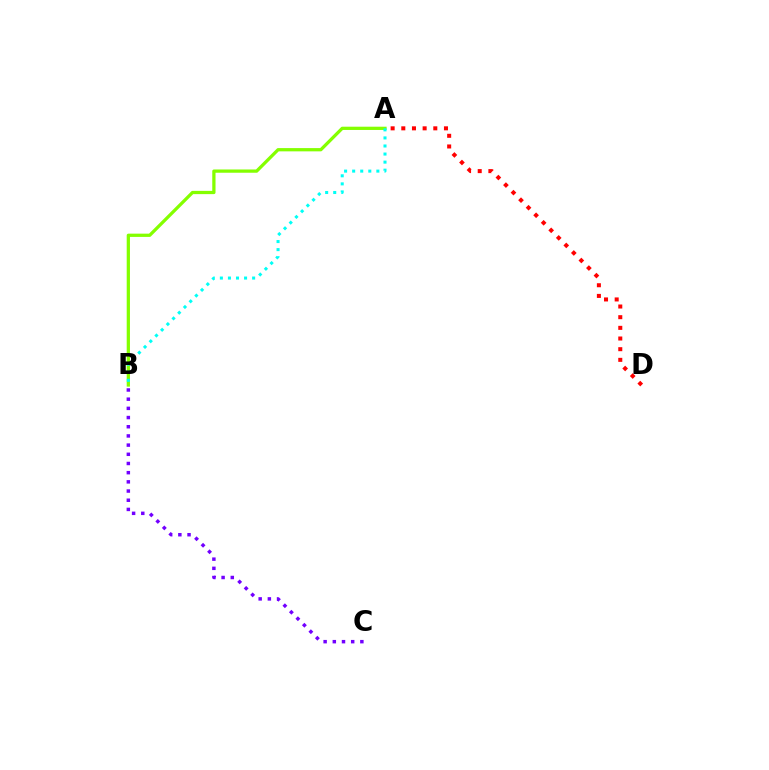{('A', 'B'): [{'color': '#84ff00', 'line_style': 'solid', 'thickness': 2.35}, {'color': '#00fff6', 'line_style': 'dotted', 'thickness': 2.19}], ('B', 'C'): [{'color': '#7200ff', 'line_style': 'dotted', 'thickness': 2.5}], ('A', 'D'): [{'color': '#ff0000', 'line_style': 'dotted', 'thickness': 2.9}]}